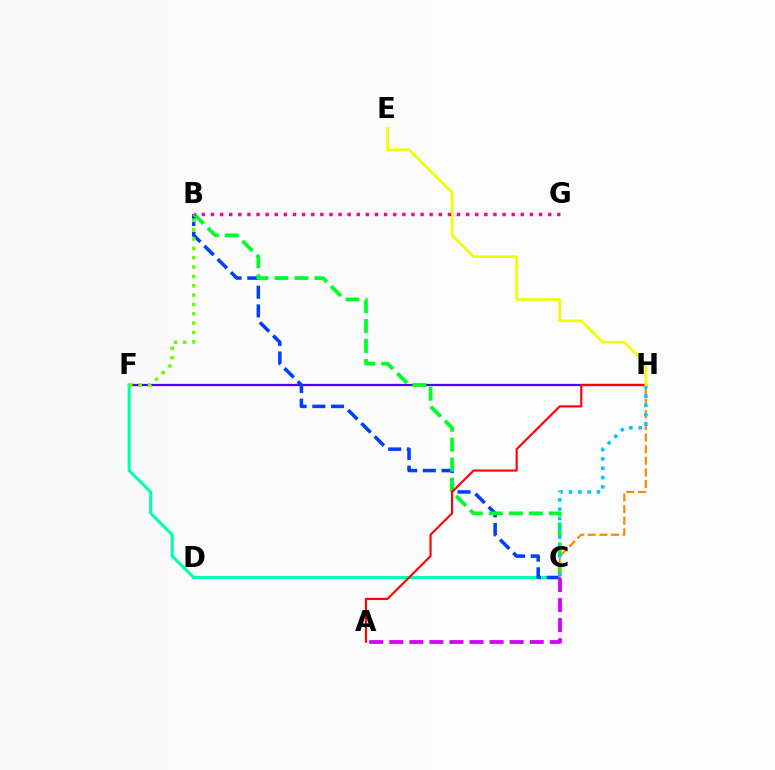{('F', 'H'): [{'color': '#4f00ff', 'line_style': 'solid', 'thickness': 1.62}], ('C', 'F'): [{'color': '#00ffaf', 'line_style': 'solid', 'thickness': 2.2}], ('B', 'C'): [{'color': '#003fff', 'line_style': 'dashed', 'thickness': 2.54}, {'color': '#00ff27', 'line_style': 'dashed', 'thickness': 2.71}], ('B', 'F'): [{'color': '#66ff00', 'line_style': 'dotted', 'thickness': 2.54}], ('C', 'H'): [{'color': '#ff8800', 'line_style': 'dashed', 'thickness': 1.58}, {'color': '#00c7ff', 'line_style': 'dotted', 'thickness': 2.54}], ('A', 'H'): [{'color': '#ff0000', 'line_style': 'solid', 'thickness': 1.53}], ('E', 'H'): [{'color': '#eeff00', 'line_style': 'solid', 'thickness': 1.92}], ('B', 'G'): [{'color': '#ff00a0', 'line_style': 'dotted', 'thickness': 2.48}], ('A', 'C'): [{'color': '#d600ff', 'line_style': 'dashed', 'thickness': 2.73}]}